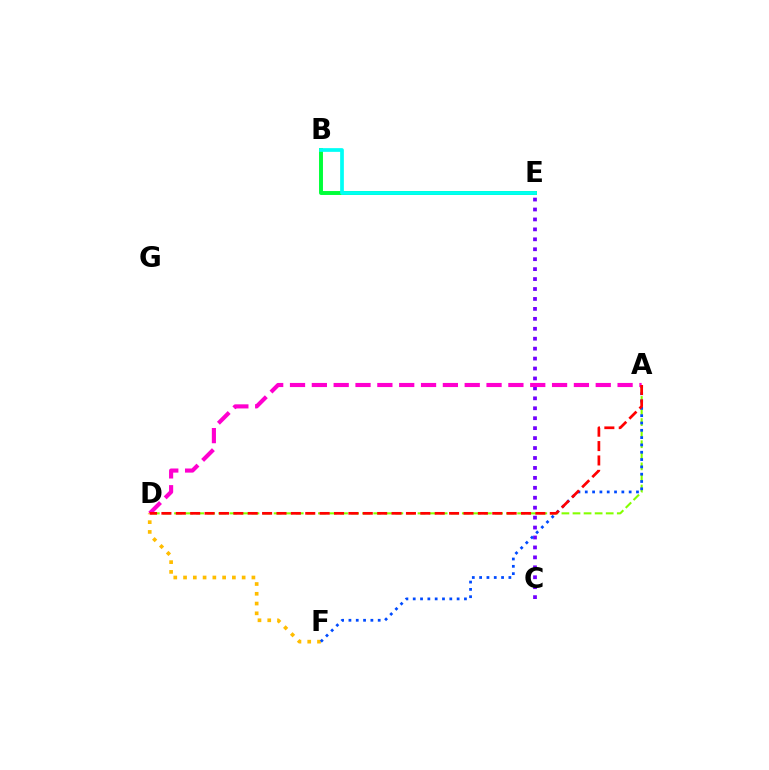{('A', 'D'): [{'color': '#84ff00', 'line_style': 'dashed', 'thickness': 1.5}, {'color': '#ff00cf', 'line_style': 'dashed', 'thickness': 2.97}, {'color': '#ff0000', 'line_style': 'dashed', 'thickness': 1.95}], ('B', 'E'): [{'color': '#00ff39', 'line_style': 'solid', 'thickness': 2.83}, {'color': '#00fff6', 'line_style': 'solid', 'thickness': 2.68}], ('D', 'F'): [{'color': '#ffbd00', 'line_style': 'dotted', 'thickness': 2.65}], ('C', 'E'): [{'color': '#7200ff', 'line_style': 'dotted', 'thickness': 2.7}], ('A', 'F'): [{'color': '#004bff', 'line_style': 'dotted', 'thickness': 1.99}]}